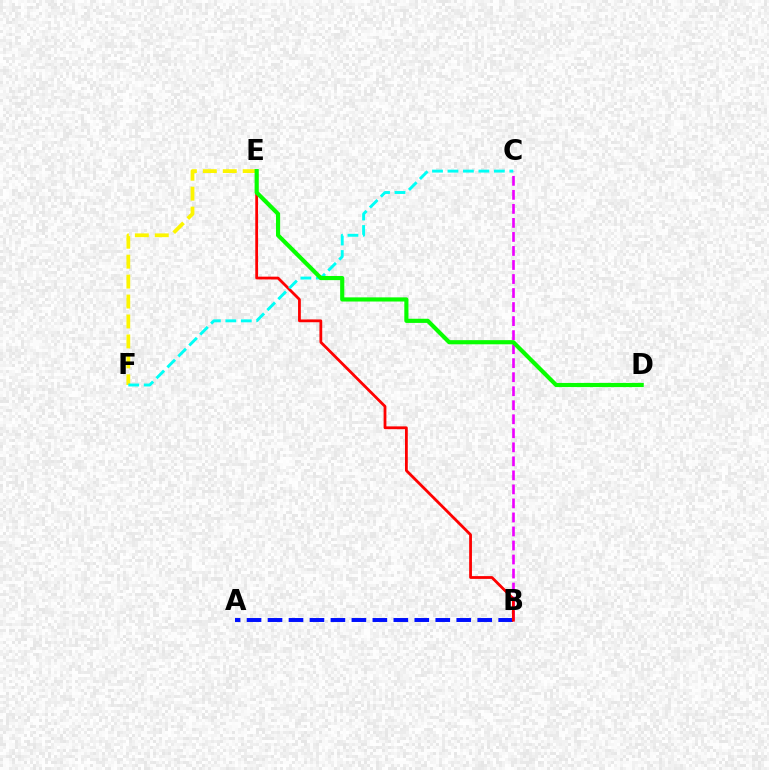{('A', 'B'): [{'color': '#0010ff', 'line_style': 'dashed', 'thickness': 2.85}], ('E', 'F'): [{'color': '#fcf500', 'line_style': 'dashed', 'thickness': 2.71}], ('B', 'C'): [{'color': '#ee00ff', 'line_style': 'dashed', 'thickness': 1.91}], ('B', 'E'): [{'color': '#ff0000', 'line_style': 'solid', 'thickness': 2.01}], ('C', 'F'): [{'color': '#00fff6', 'line_style': 'dashed', 'thickness': 2.1}], ('D', 'E'): [{'color': '#08ff00', 'line_style': 'solid', 'thickness': 2.99}]}